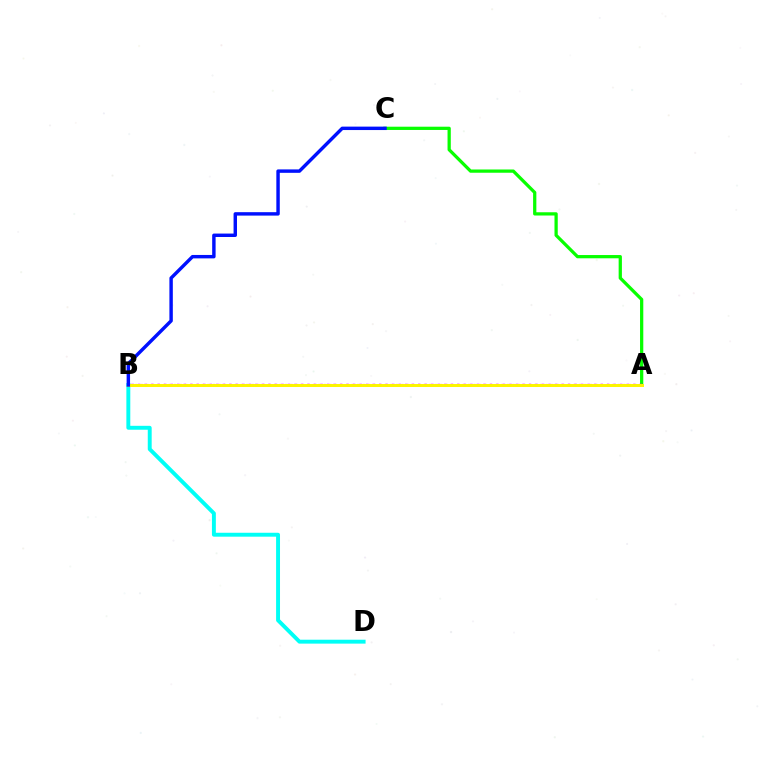{('B', 'D'): [{'color': '#00fff6', 'line_style': 'solid', 'thickness': 2.82}], ('A', 'C'): [{'color': '#08ff00', 'line_style': 'solid', 'thickness': 2.34}], ('A', 'B'): [{'color': '#ee00ff', 'line_style': 'dotted', 'thickness': 1.77}, {'color': '#ff0000', 'line_style': 'dotted', 'thickness': 1.51}, {'color': '#fcf500', 'line_style': 'solid', 'thickness': 2.14}], ('B', 'C'): [{'color': '#0010ff', 'line_style': 'solid', 'thickness': 2.47}]}